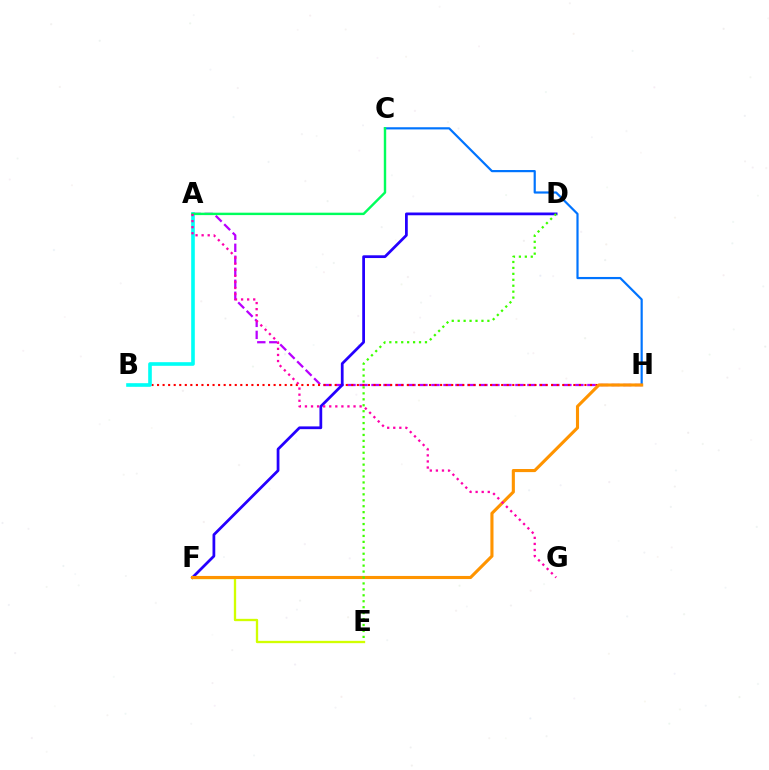{('A', 'H'): [{'color': '#b900ff', 'line_style': 'dashed', 'thickness': 1.63}], ('C', 'H'): [{'color': '#0074ff', 'line_style': 'solid', 'thickness': 1.58}], ('E', 'F'): [{'color': '#d1ff00', 'line_style': 'solid', 'thickness': 1.67}], ('B', 'H'): [{'color': '#ff0000', 'line_style': 'dotted', 'thickness': 1.51}], ('A', 'B'): [{'color': '#00fff6', 'line_style': 'solid', 'thickness': 2.61}], ('A', 'C'): [{'color': '#00ff5c', 'line_style': 'solid', 'thickness': 1.74}], ('D', 'F'): [{'color': '#2500ff', 'line_style': 'solid', 'thickness': 1.98}], ('F', 'H'): [{'color': '#ff9400', 'line_style': 'solid', 'thickness': 2.24}], ('D', 'E'): [{'color': '#3dff00', 'line_style': 'dotted', 'thickness': 1.61}], ('A', 'G'): [{'color': '#ff00ac', 'line_style': 'dotted', 'thickness': 1.65}]}